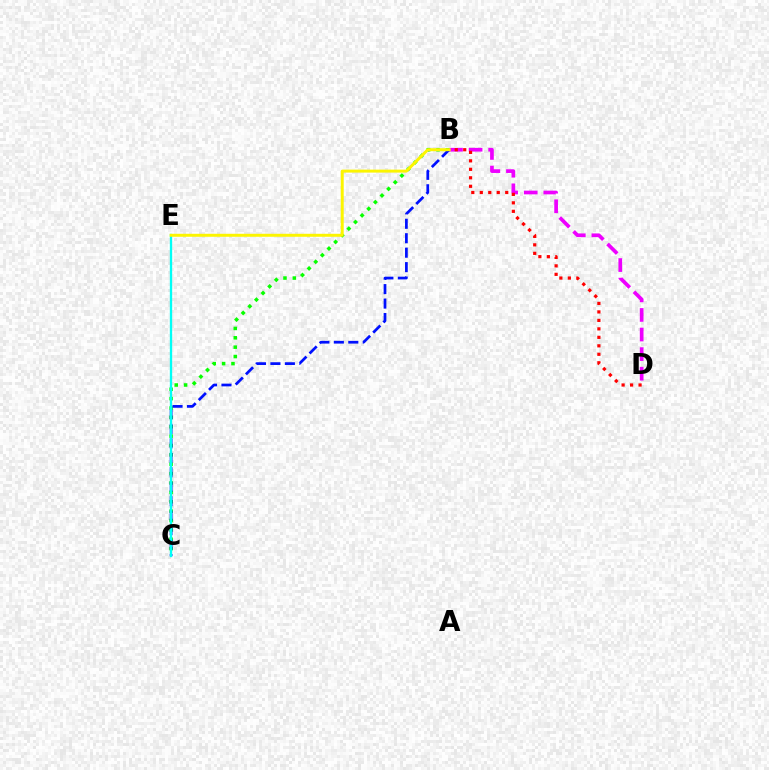{('B', 'D'): [{'color': '#ee00ff', 'line_style': 'dashed', 'thickness': 2.66}, {'color': '#ff0000', 'line_style': 'dotted', 'thickness': 2.3}], ('B', 'C'): [{'color': '#08ff00', 'line_style': 'dotted', 'thickness': 2.55}, {'color': '#0010ff', 'line_style': 'dashed', 'thickness': 1.96}], ('C', 'E'): [{'color': '#00fff6', 'line_style': 'solid', 'thickness': 1.68}], ('B', 'E'): [{'color': '#fcf500', 'line_style': 'solid', 'thickness': 2.14}]}